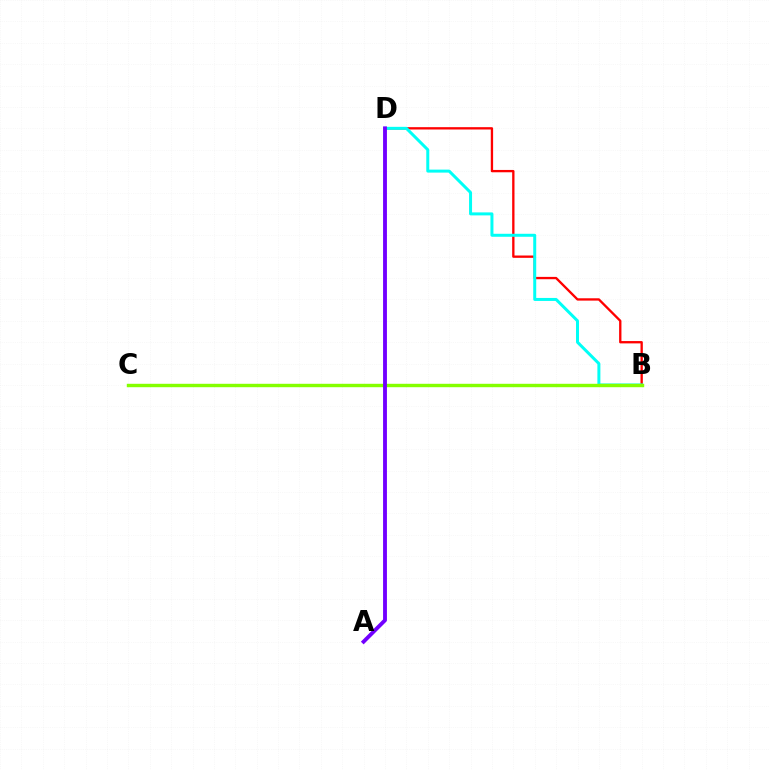{('B', 'D'): [{'color': '#ff0000', 'line_style': 'solid', 'thickness': 1.68}, {'color': '#00fff6', 'line_style': 'solid', 'thickness': 2.16}], ('B', 'C'): [{'color': '#84ff00', 'line_style': 'solid', 'thickness': 2.46}], ('A', 'D'): [{'color': '#7200ff', 'line_style': 'solid', 'thickness': 2.78}]}